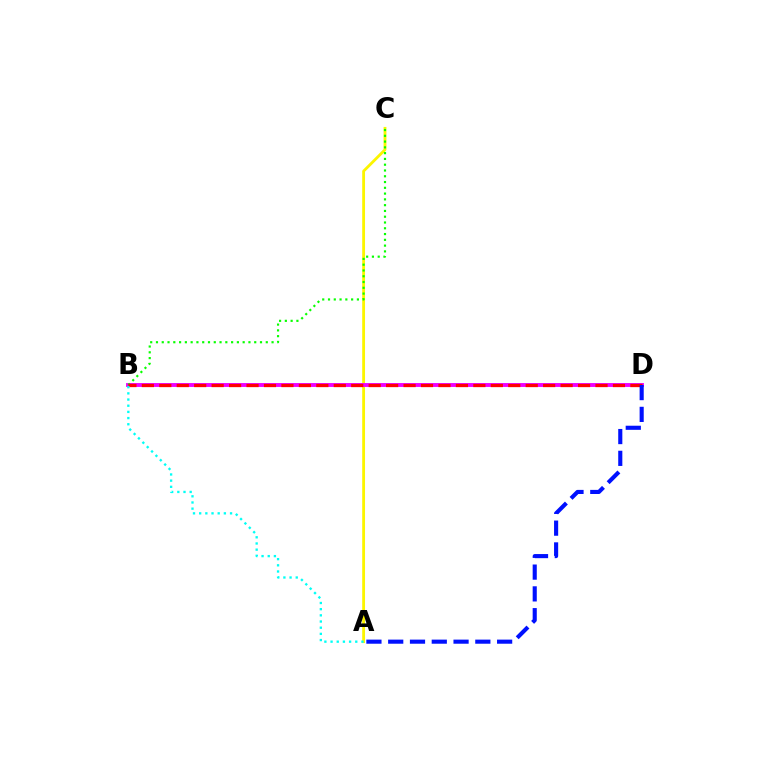{('A', 'C'): [{'color': '#fcf500', 'line_style': 'solid', 'thickness': 2.03}], ('B', 'D'): [{'color': '#ee00ff', 'line_style': 'solid', 'thickness': 2.8}, {'color': '#ff0000', 'line_style': 'dashed', 'thickness': 2.37}], ('B', 'C'): [{'color': '#08ff00', 'line_style': 'dotted', 'thickness': 1.57}], ('A', 'D'): [{'color': '#0010ff', 'line_style': 'dashed', 'thickness': 2.96}], ('A', 'B'): [{'color': '#00fff6', 'line_style': 'dotted', 'thickness': 1.68}]}